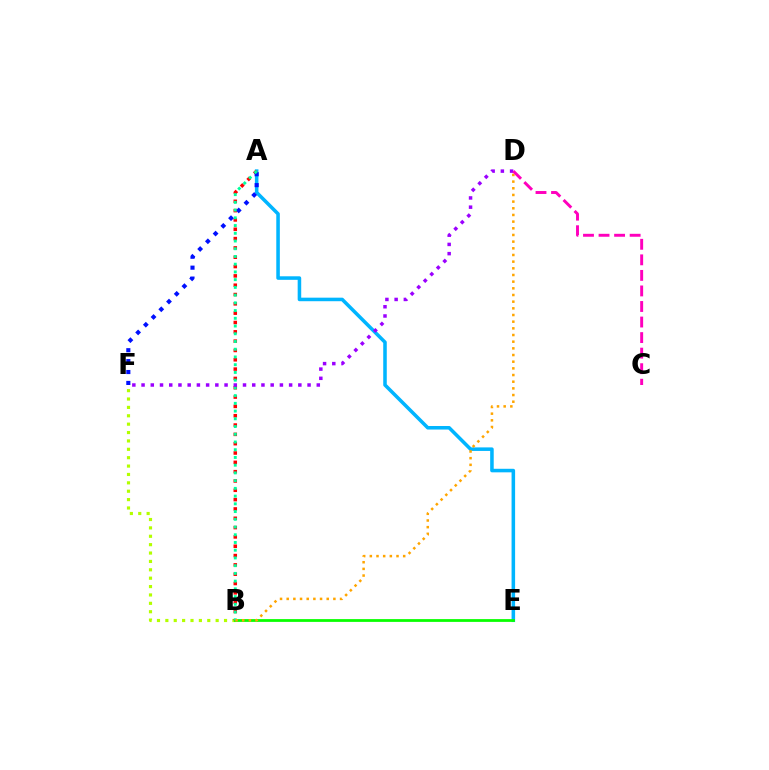{('B', 'F'): [{'color': '#b3ff00', 'line_style': 'dotted', 'thickness': 2.28}], ('A', 'E'): [{'color': '#00b5ff', 'line_style': 'solid', 'thickness': 2.55}], ('A', 'B'): [{'color': '#ff0000', 'line_style': 'dotted', 'thickness': 2.53}, {'color': '#00ff9d', 'line_style': 'dotted', 'thickness': 2.1}], ('A', 'F'): [{'color': '#0010ff', 'line_style': 'dotted', 'thickness': 2.96}], ('B', 'E'): [{'color': '#08ff00', 'line_style': 'solid', 'thickness': 2.0}], ('B', 'D'): [{'color': '#ffa500', 'line_style': 'dotted', 'thickness': 1.81}], ('D', 'F'): [{'color': '#9b00ff', 'line_style': 'dotted', 'thickness': 2.51}], ('C', 'D'): [{'color': '#ff00bd', 'line_style': 'dashed', 'thickness': 2.11}]}